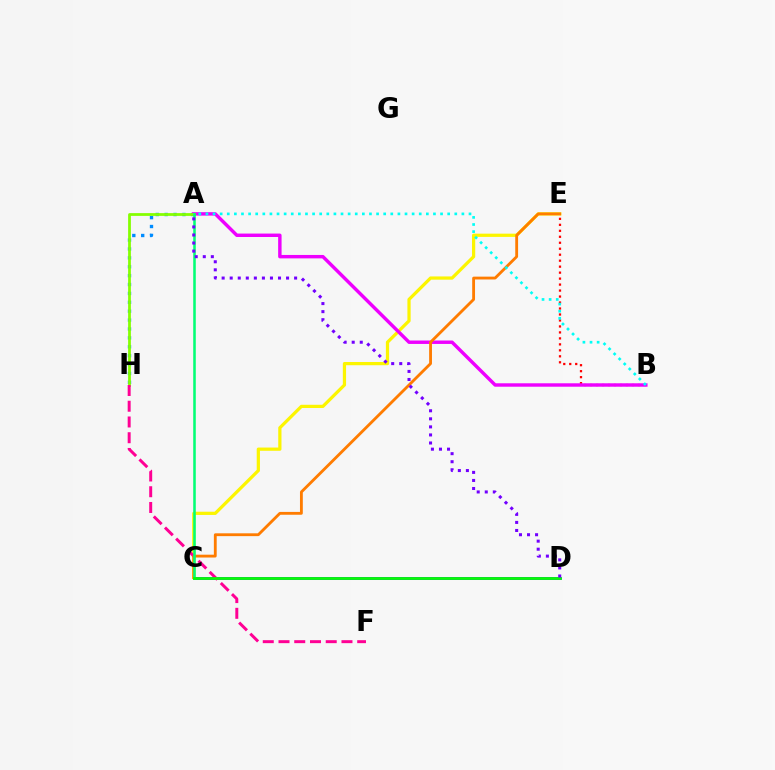{('C', 'E'): [{'color': '#fcf500', 'line_style': 'solid', 'thickness': 2.33}, {'color': '#ff7c00', 'line_style': 'solid', 'thickness': 2.04}], ('B', 'E'): [{'color': '#ff0000', 'line_style': 'dotted', 'thickness': 1.62}], ('A', 'H'): [{'color': '#008cff', 'line_style': 'dotted', 'thickness': 2.42}, {'color': '#84ff00', 'line_style': 'solid', 'thickness': 1.99}], ('A', 'B'): [{'color': '#ee00ff', 'line_style': 'solid', 'thickness': 2.47}, {'color': '#00fff6', 'line_style': 'dotted', 'thickness': 1.93}], ('C', 'D'): [{'color': '#0010ff', 'line_style': 'solid', 'thickness': 1.83}, {'color': '#08ff00', 'line_style': 'solid', 'thickness': 1.93}], ('F', 'H'): [{'color': '#ff0094', 'line_style': 'dashed', 'thickness': 2.14}], ('A', 'C'): [{'color': '#00ff74', 'line_style': 'solid', 'thickness': 1.83}], ('A', 'D'): [{'color': '#7200ff', 'line_style': 'dotted', 'thickness': 2.19}]}